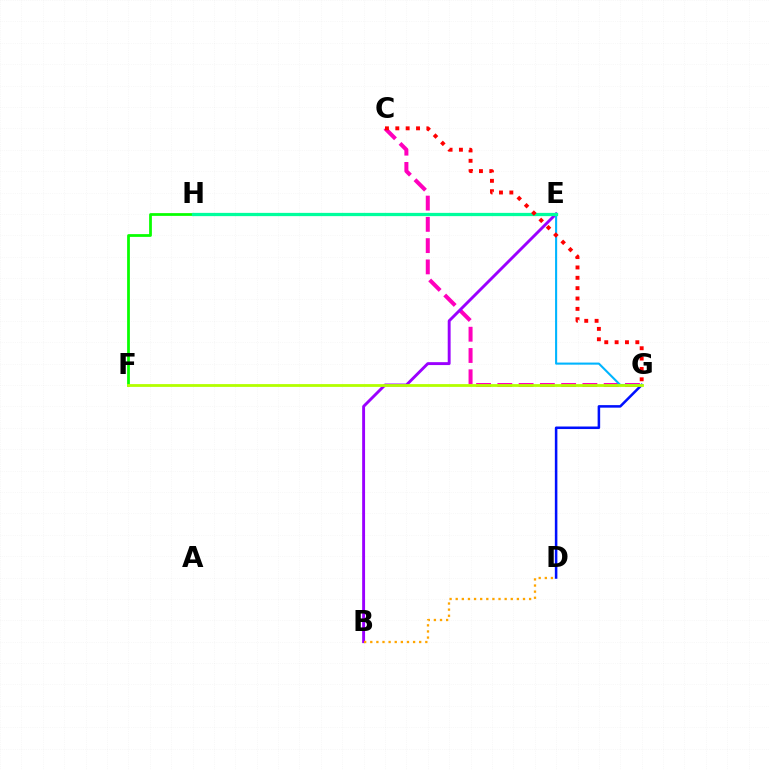{('C', 'G'): [{'color': '#ff00bd', 'line_style': 'dashed', 'thickness': 2.89}, {'color': '#ff0000', 'line_style': 'dotted', 'thickness': 2.81}], ('F', 'H'): [{'color': '#08ff00', 'line_style': 'solid', 'thickness': 1.99}], ('B', 'E'): [{'color': '#9b00ff', 'line_style': 'solid', 'thickness': 2.09}], ('D', 'G'): [{'color': '#0010ff', 'line_style': 'solid', 'thickness': 1.83}], ('E', 'G'): [{'color': '#00b5ff', 'line_style': 'solid', 'thickness': 1.51}], ('F', 'G'): [{'color': '#b3ff00', 'line_style': 'solid', 'thickness': 2.01}], ('B', 'D'): [{'color': '#ffa500', 'line_style': 'dotted', 'thickness': 1.66}], ('E', 'H'): [{'color': '#00ff9d', 'line_style': 'solid', 'thickness': 2.34}]}